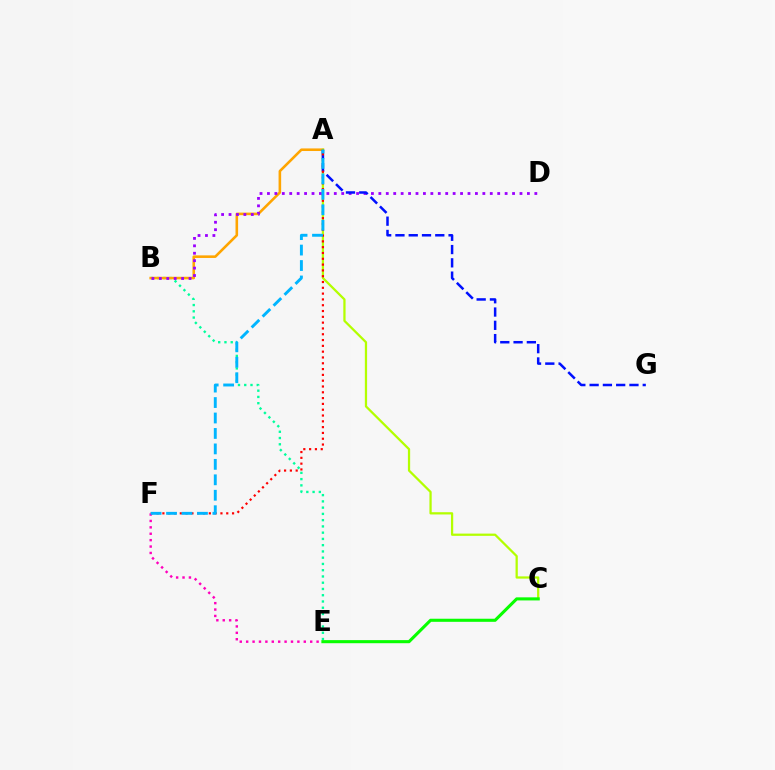{('B', 'E'): [{'color': '#00ff9d', 'line_style': 'dotted', 'thickness': 1.7}], ('A', 'B'): [{'color': '#ffa500', 'line_style': 'solid', 'thickness': 1.86}], ('A', 'C'): [{'color': '#b3ff00', 'line_style': 'solid', 'thickness': 1.62}], ('B', 'D'): [{'color': '#9b00ff', 'line_style': 'dotted', 'thickness': 2.02}], ('A', 'G'): [{'color': '#0010ff', 'line_style': 'dashed', 'thickness': 1.8}], ('A', 'F'): [{'color': '#ff0000', 'line_style': 'dotted', 'thickness': 1.58}, {'color': '#00b5ff', 'line_style': 'dashed', 'thickness': 2.1}], ('E', 'F'): [{'color': '#ff00bd', 'line_style': 'dotted', 'thickness': 1.74}], ('C', 'E'): [{'color': '#08ff00', 'line_style': 'solid', 'thickness': 2.22}]}